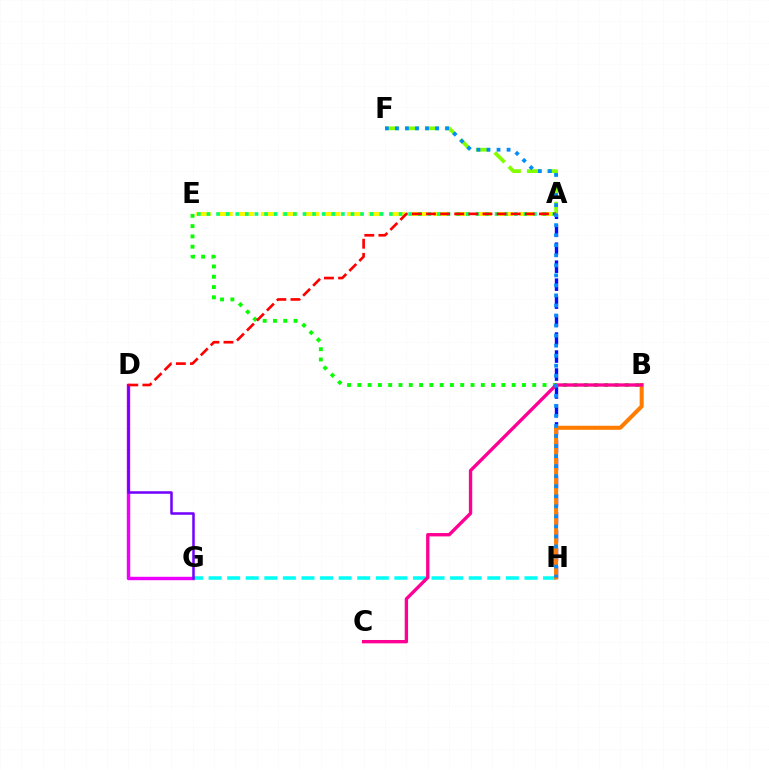{('A', 'E'): [{'color': '#fcf500', 'line_style': 'dashed', 'thickness': 2.93}, {'color': '#00ff74', 'line_style': 'dotted', 'thickness': 2.61}], ('B', 'E'): [{'color': '#08ff00', 'line_style': 'dotted', 'thickness': 2.8}], ('A', 'F'): [{'color': '#84ff00', 'line_style': 'dashed', 'thickness': 2.71}], ('D', 'G'): [{'color': '#ee00ff', 'line_style': 'solid', 'thickness': 2.46}, {'color': '#7200ff', 'line_style': 'solid', 'thickness': 1.81}], ('A', 'H'): [{'color': '#0010ff', 'line_style': 'dashed', 'thickness': 2.44}], ('G', 'H'): [{'color': '#00fff6', 'line_style': 'dashed', 'thickness': 2.52}], ('B', 'H'): [{'color': '#ff7c00', 'line_style': 'solid', 'thickness': 2.9}], ('A', 'D'): [{'color': '#ff0000', 'line_style': 'dashed', 'thickness': 1.92}], ('B', 'C'): [{'color': '#ff0094', 'line_style': 'solid', 'thickness': 2.42}], ('F', 'H'): [{'color': '#008cff', 'line_style': 'dotted', 'thickness': 2.73}]}